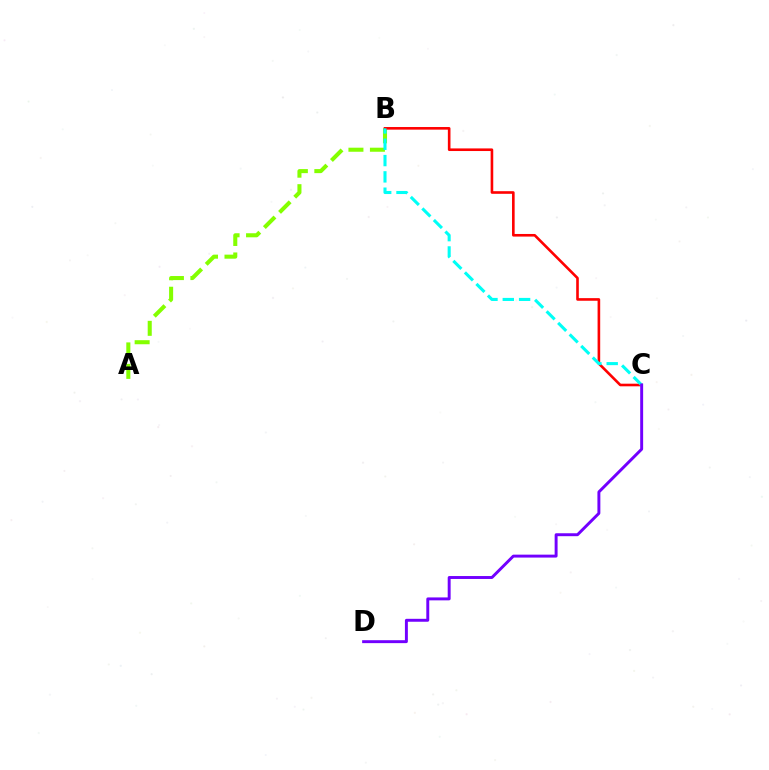{('A', 'B'): [{'color': '#84ff00', 'line_style': 'dashed', 'thickness': 2.92}], ('B', 'C'): [{'color': '#ff0000', 'line_style': 'solid', 'thickness': 1.89}, {'color': '#00fff6', 'line_style': 'dashed', 'thickness': 2.22}], ('C', 'D'): [{'color': '#7200ff', 'line_style': 'solid', 'thickness': 2.11}]}